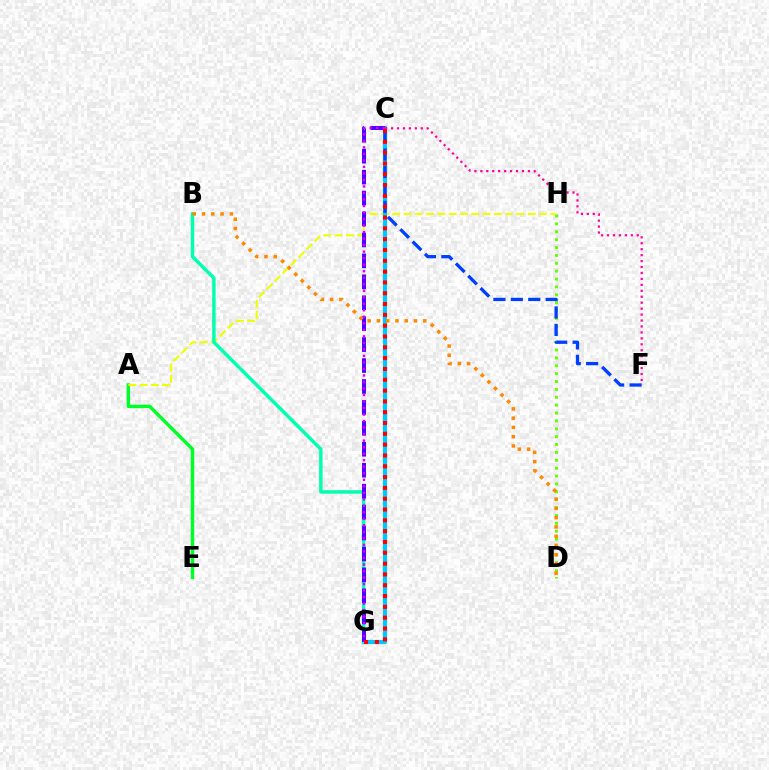{('A', 'E'): [{'color': '#00ff27', 'line_style': 'solid', 'thickness': 2.47}], ('D', 'H'): [{'color': '#66ff00', 'line_style': 'dotted', 'thickness': 2.14}], ('A', 'H'): [{'color': '#eeff00', 'line_style': 'dashed', 'thickness': 1.53}], ('C', 'G'): [{'color': '#00c7ff', 'line_style': 'solid', 'thickness': 2.99}, {'color': '#4f00ff', 'line_style': 'dashed', 'thickness': 2.84}, {'color': '#ff0000', 'line_style': 'dotted', 'thickness': 2.94}, {'color': '#d600ff', 'line_style': 'dotted', 'thickness': 1.77}], ('C', 'F'): [{'color': '#003fff', 'line_style': 'dashed', 'thickness': 2.37}, {'color': '#ff00a0', 'line_style': 'dotted', 'thickness': 1.62}], ('B', 'G'): [{'color': '#00ffaf', 'line_style': 'solid', 'thickness': 2.48}], ('B', 'D'): [{'color': '#ff8800', 'line_style': 'dotted', 'thickness': 2.52}]}